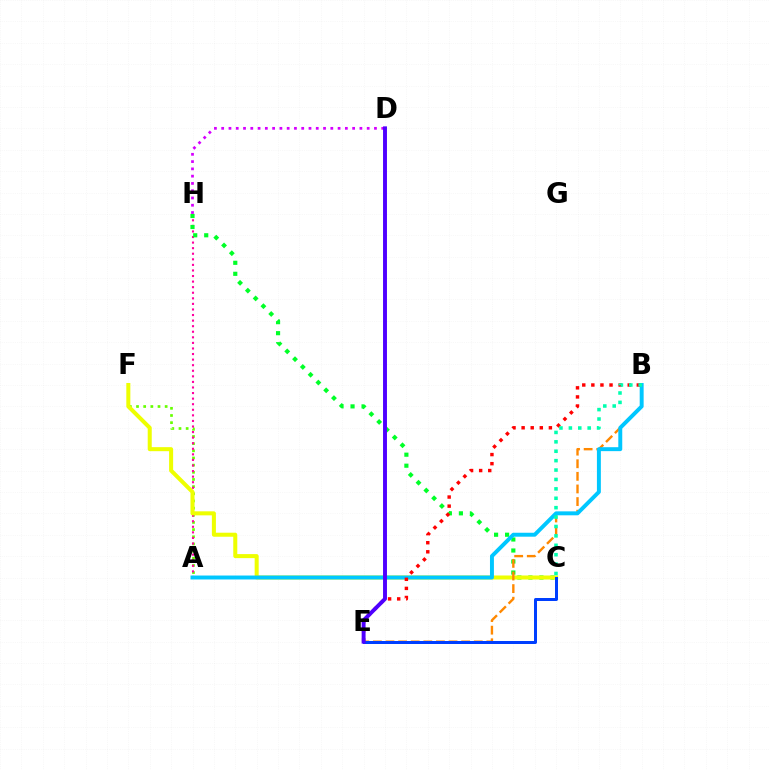{('A', 'F'): [{'color': '#66ff00', 'line_style': 'dotted', 'thickness': 1.95}], ('A', 'H'): [{'color': '#ff00a0', 'line_style': 'dotted', 'thickness': 1.51}], ('C', 'H'): [{'color': '#00ff27', 'line_style': 'dotted', 'thickness': 2.99}], ('C', 'F'): [{'color': '#eeff00', 'line_style': 'solid', 'thickness': 2.9}], ('B', 'E'): [{'color': '#ff8800', 'line_style': 'dashed', 'thickness': 1.71}, {'color': '#ff0000', 'line_style': 'dotted', 'thickness': 2.47}], ('A', 'B'): [{'color': '#00c7ff', 'line_style': 'solid', 'thickness': 2.84}], ('D', 'H'): [{'color': '#d600ff', 'line_style': 'dotted', 'thickness': 1.98}], ('C', 'E'): [{'color': '#003fff', 'line_style': 'solid', 'thickness': 2.16}], ('B', 'C'): [{'color': '#00ffaf', 'line_style': 'dotted', 'thickness': 2.56}], ('D', 'E'): [{'color': '#4f00ff', 'line_style': 'solid', 'thickness': 2.82}]}